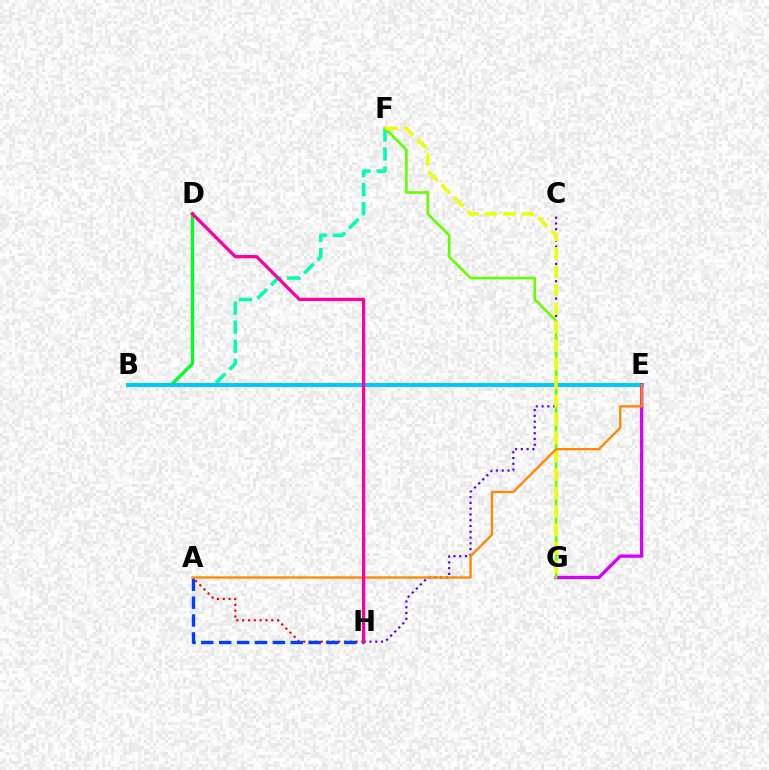{('B', 'D'): [{'color': '#00ff27', 'line_style': 'solid', 'thickness': 2.36}], ('A', 'H'): [{'color': '#ff0000', 'line_style': 'dotted', 'thickness': 1.58}, {'color': '#003fff', 'line_style': 'dashed', 'thickness': 2.43}], ('B', 'F'): [{'color': '#00ffaf', 'line_style': 'dashed', 'thickness': 2.58}], ('B', 'E'): [{'color': '#00c7ff', 'line_style': 'solid', 'thickness': 2.85}], ('C', 'H'): [{'color': '#4f00ff', 'line_style': 'dotted', 'thickness': 1.57}], ('E', 'G'): [{'color': '#d600ff', 'line_style': 'solid', 'thickness': 2.39}], ('F', 'G'): [{'color': '#66ff00', 'line_style': 'solid', 'thickness': 1.9}, {'color': '#eeff00', 'line_style': 'dashed', 'thickness': 2.5}], ('A', 'E'): [{'color': '#ff8800', 'line_style': 'solid', 'thickness': 1.67}], ('D', 'H'): [{'color': '#ff00a0', 'line_style': 'solid', 'thickness': 2.36}]}